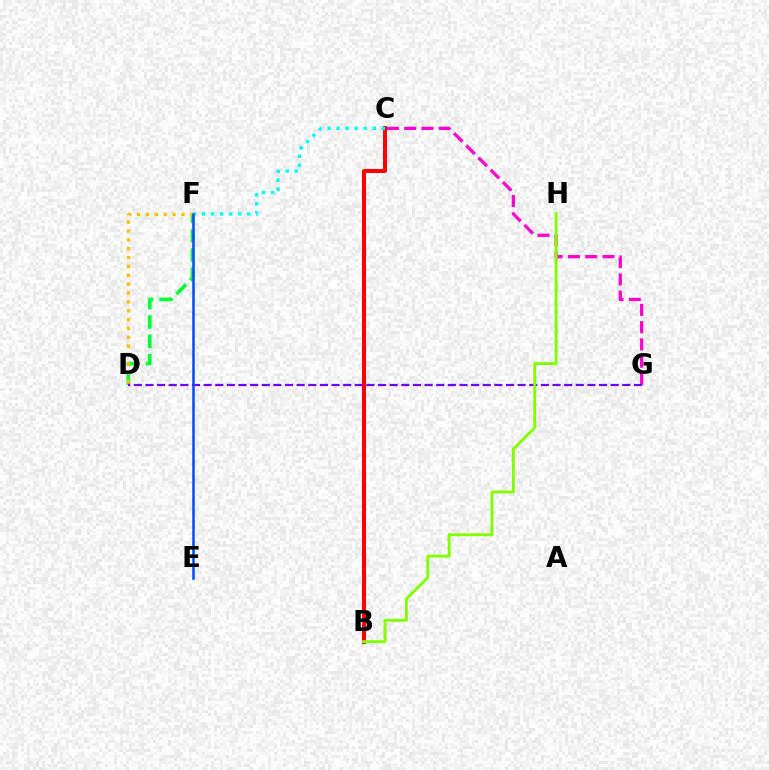{('C', 'G'): [{'color': '#ff00cf', 'line_style': 'dashed', 'thickness': 2.35}], ('B', 'C'): [{'color': '#ff0000', 'line_style': 'solid', 'thickness': 2.88}], ('C', 'F'): [{'color': '#00fff6', 'line_style': 'dotted', 'thickness': 2.45}], ('D', 'F'): [{'color': '#00ff39', 'line_style': 'dashed', 'thickness': 2.64}, {'color': '#ffbd00', 'line_style': 'dotted', 'thickness': 2.41}], ('D', 'G'): [{'color': '#7200ff', 'line_style': 'dashed', 'thickness': 1.58}], ('E', 'F'): [{'color': '#004bff', 'line_style': 'solid', 'thickness': 1.8}], ('B', 'H'): [{'color': '#84ff00', 'line_style': 'solid', 'thickness': 2.11}]}